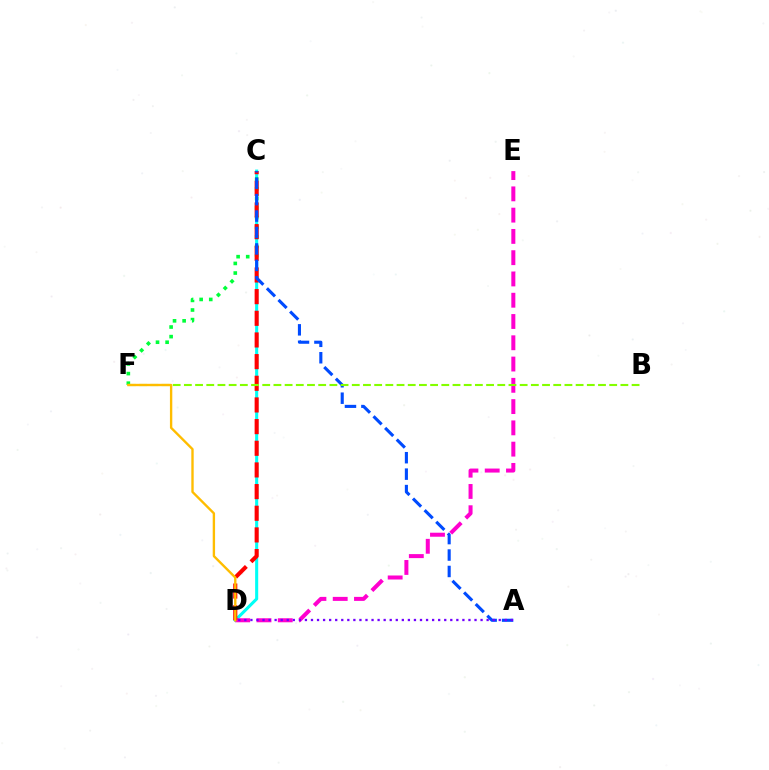{('C', 'D'): [{'color': '#00fff6', 'line_style': 'solid', 'thickness': 2.21}, {'color': '#ff0000', 'line_style': 'dashed', 'thickness': 2.94}], ('C', 'F'): [{'color': '#00ff39', 'line_style': 'dotted', 'thickness': 2.61}], ('D', 'E'): [{'color': '#ff00cf', 'line_style': 'dashed', 'thickness': 2.89}], ('A', 'C'): [{'color': '#004bff', 'line_style': 'dashed', 'thickness': 2.23}], ('A', 'D'): [{'color': '#7200ff', 'line_style': 'dotted', 'thickness': 1.65}], ('B', 'F'): [{'color': '#84ff00', 'line_style': 'dashed', 'thickness': 1.52}], ('D', 'F'): [{'color': '#ffbd00', 'line_style': 'solid', 'thickness': 1.71}]}